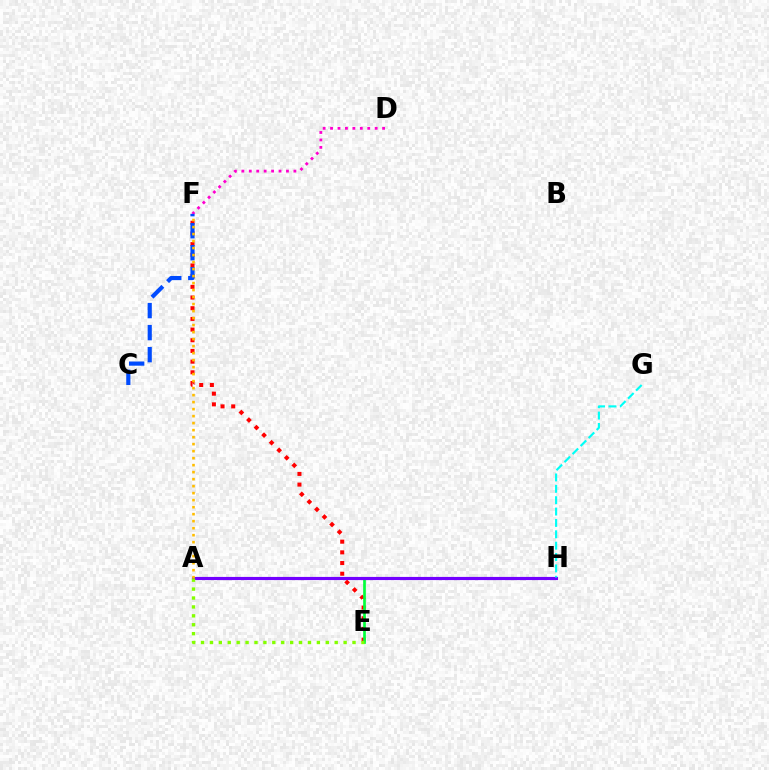{('E', 'F'): [{'color': '#ff0000', 'line_style': 'dotted', 'thickness': 2.9}], ('D', 'F'): [{'color': '#ff00cf', 'line_style': 'dotted', 'thickness': 2.02}], ('A', 'E'): [{'color': '#00ff39', 'line_style': 'solid', 'thickness': 1.93}, {'color': '#84ff00', 'line_style': 'dotted', 'thickness': 2.42}], ('A', 'H'): [{'color': '#7200ff', 'line_style': 'solid', 'thickness': 2.27}], ('C', 'F'): [{'color': '#004bff', 'line_style': 'dashed', 'thickness': 2.99}], ('A', 'F'): [{'color': '#ffbd00', 'line_style': 'dotted', 'thickness': 1.9}], ('G', 'H'): [{'color': '#00fff6', 'line_style': 'dashed', 'thickness': 1.54}]}